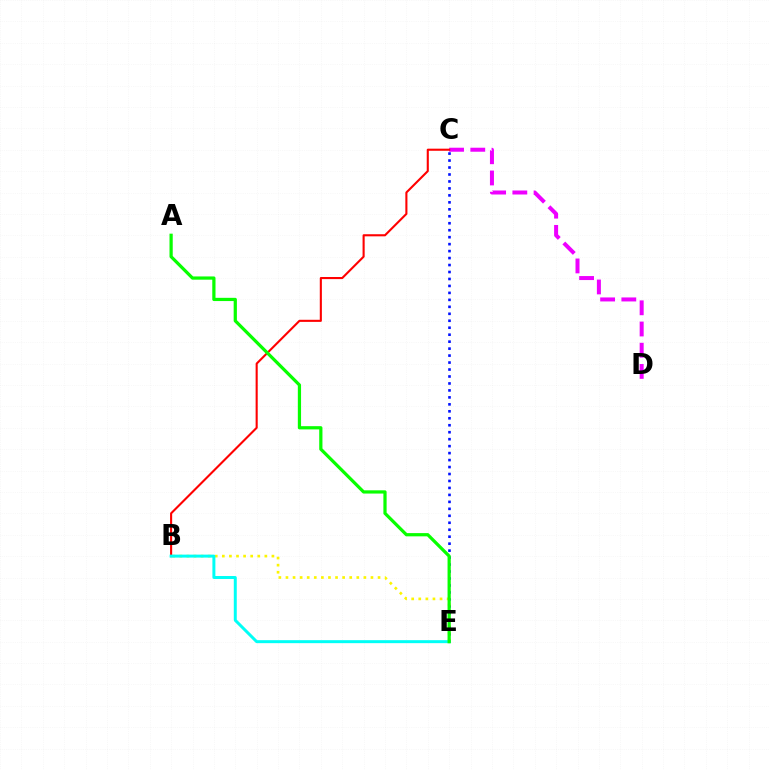{('C', 'E'): [{'color': '#0010ff', 'line_style': 'dotted', 'thickness': 1.89}], ('B', 'E'): [{'color': '#fcf500', 'line_style': 'dotted', 'thickness': 1.92}, {'color': '#00fff6', 'line_style': 'solid', 'thickness': 2.14}], ('C', 'D'): [{'color': '#ee00ff', 'line_style': 'dashed', 'thickness': 2.88}], ('B', 'C'): [{'color': '#ff0000', 'line_style': 'solid', 'thickness': 1.51}], ('A', 'E'): [{'color': '#08ff00', 'line_style': 'solid', 'thickness': 2.33}]}